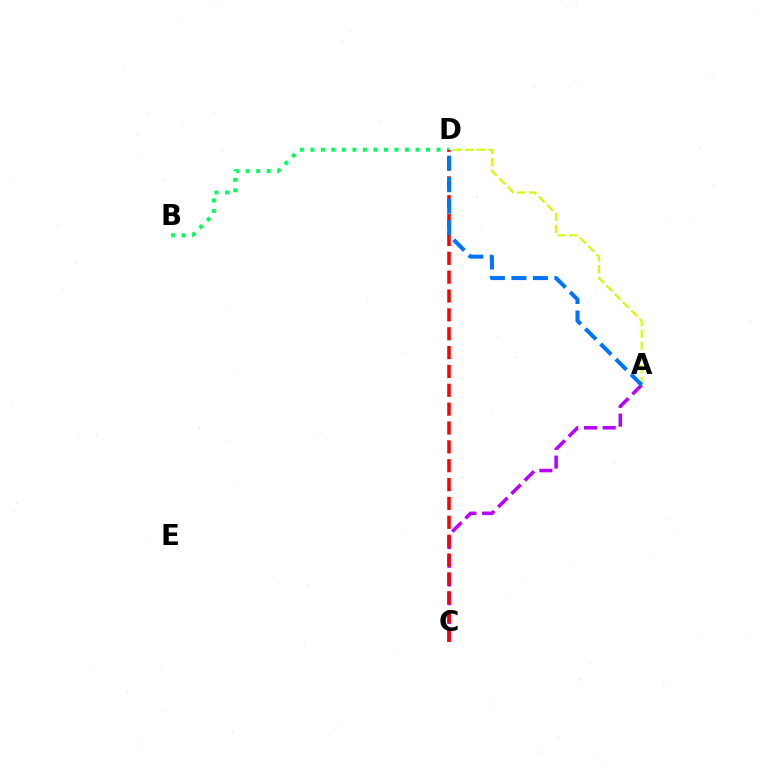{('A', 'C'): [{'color': '#b900ff', 'line_style': 'dashed', 'thickness': 2.54}], ('A', 'D'): [{'color': '#d1ff00', 'line_style': 'dashed', 'thickness': 1.6}, {'color': '#0074ff', 'line_style': 'dashed', 'thickness': 2.92}], ('B', 'D'): [{'color': '#00ff5c', 'line_style': 'dotted', 'thickness': 2.86}], ('C', 'D'): [{'color': '#ff0000', 'line_style': 'dashed', 'thickness': 2.56}]}